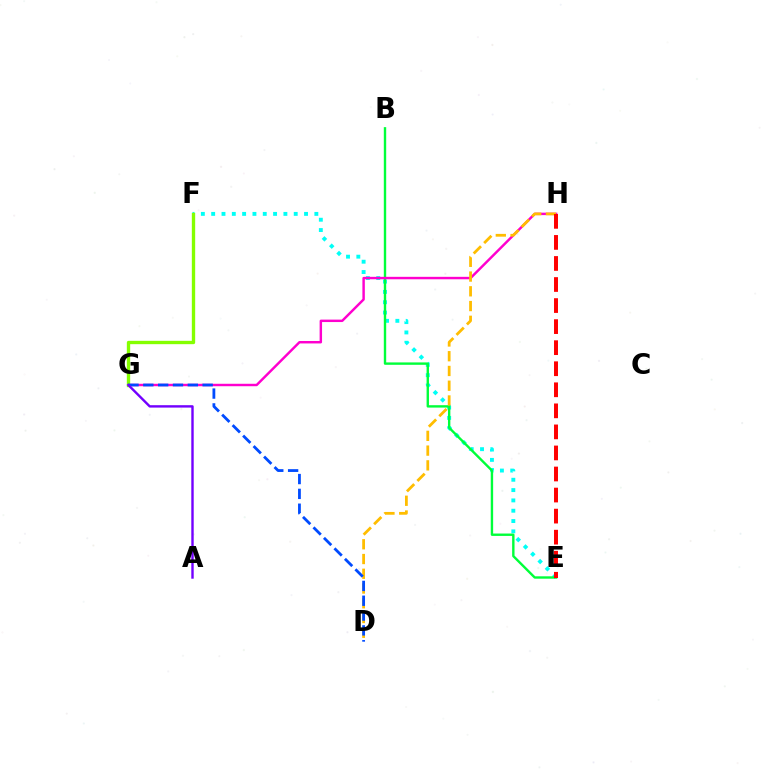{('E', 'F'): [{'color': '#00fff6', 'line_style': 'dotted', 'thickness': 2.8}], ('B', 'E'): [{'color': '#00ff39', 'line_style': 'solid', 'thickness': 1.72}], ('G', 'H'): [{'color': '#ff00cf', 'line_style': 'solid', 'thickness': 1.76}], ('F', 'G'): [{'color': '#84ff00', 'line_style': 'solid', 'thickness': 2.41}], ('D', 'H'): [{'color': '#ffbd00', 'line_style': 'dashed', 'thickness': 2.0}], ('D', 'G'): [{'color': '#004bff', 'line_style': 'dashed', 'thickness': 2.01}], ('E', 'H'): [{'color': '#ff0000', 'line_style': 'dashed', 'thickness': 2.86}], ('A', 'G'): [{'color': '#7200ff', 'line_style': 'solid', 'thickness': 1.73}]}